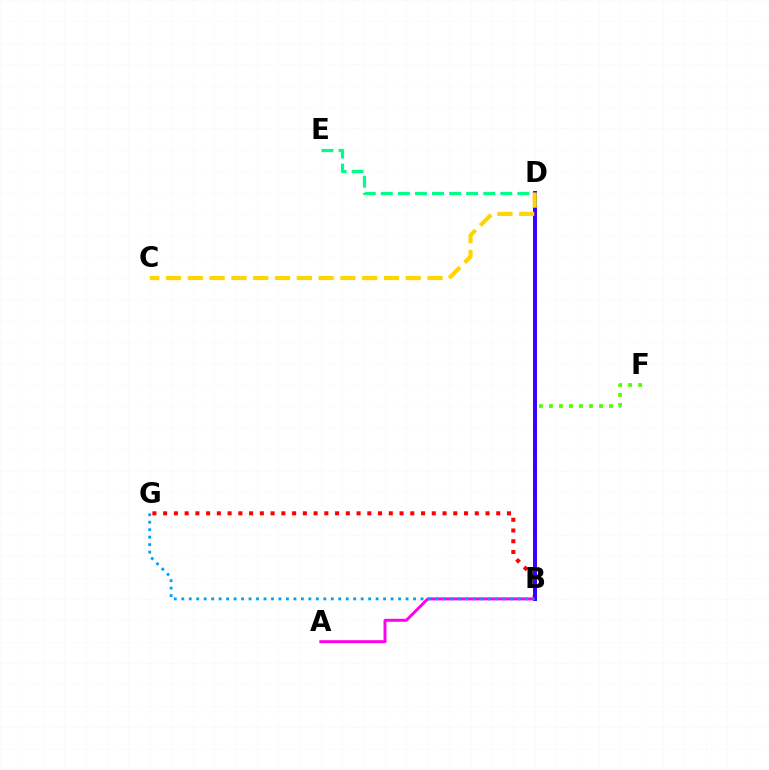{('B', 'G'): [{'color': '#ff0000', 'line_style': 'dotted', 'thickness': 2.92}, {'color': '#009eff', 'line_style': 'dotted', 'thickness': 2.03}], ('A', 'B'): [{'color': '#ff00ed', 'line_style': 'solid', 'thickness': 2.13}], ('B', 'F'): [{'color': '#4fff00', 'line_style': 'dotted', 'thickness': 2.72}], ('D', 'E'): [{'color': '#00ff86', 'line_style': 'dashed', 'thickness': 2.32}], ('B', 'D'): [{'color': '#3700ff', 'line_style': 'solid', 'thickness': 2.85}], ('C', 'D'): [{'color': '#ffd500', 'line_style': 'dashed', 'thickness': 2.96}]}